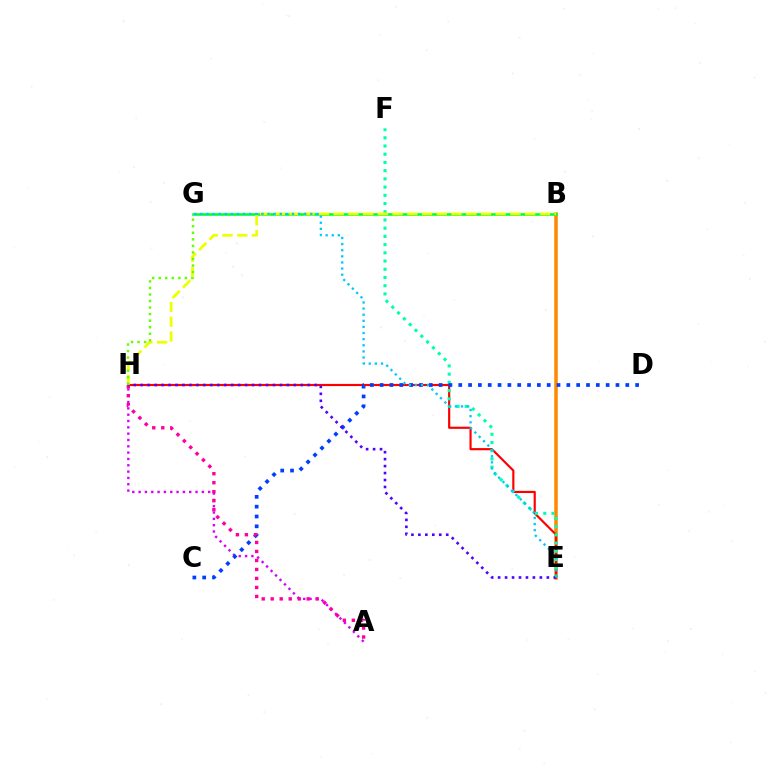{('B', 'E'): [{'color': '#ff8800', 'line_style': 'solid', 'thickness': 2.52}], ('A', 'H'): [{'color': '#d600ff', 'line_style': 'dotted', 'thickness': 1.72}, {'color': '#ff00a0', 'line_style': 'dotted', 'thickness': 2.44}], ('E', 'H'): [{'color': '#ff0000', 'line_style': 'solid', 'thickness': 1.56}, {'color': '#4f00ff', 'line_style': 'dotted', 'thickness': 1.89}], ('E', 'F'): [{'color': '#00ffaf', 'line_style': 'dotted', 'thickness': 2.23}], ('B', 'G'): [{'color': '#00ff27', 'line_style': 'solid', 'thickness': 1.86}], ('C', 'D'): [{'color': '#003fff', 'line_style': 'dotted', 'thickness': 2.67}], ('B', 'H'): [{'color': '#eeff00', 'line_style': 'dashed', 'thickness': 2.0}], ('G', 'H'): [{'color': '#66ff00', 'line_style': 'dotted', 'thickness': 1.78}], ('E', 'G'): [{'color': '#00c7ff', 'line_style': 'dotted', 'thickness': 1.66}]}